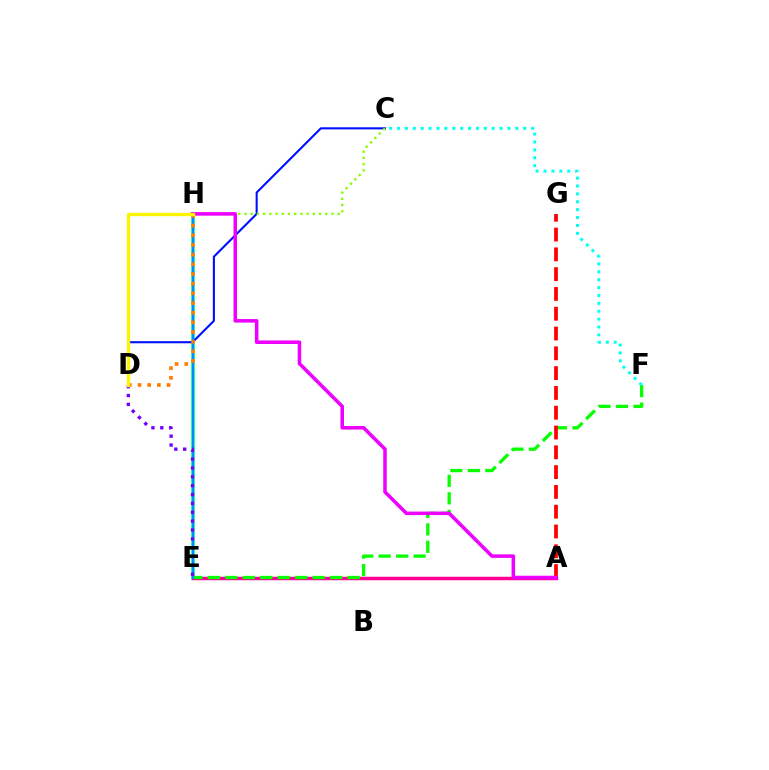{('E', 'H'): [{'color': '#00ff74', 'line_style': 'solid', 'thickness': 2.56}, {'color': '#008cff', 'line_style': 'solid', 'thickness': 1.54}], ('C', 'D'): [{'color': '#0010ff', 'line_style': 'solid', 'thickness': 1.52}], ('A', 'E'): [{'color': '#ff0094', 'line_style': 'solid', 'thickness': 2.51}], ('E', 'F'): [{'color': '#08ff00', 'line_style': 'dashed', 'thickness': 2.37}], ('A', 'G'): [{'color': '#ff0000', 'line_style': 'dashed', 'thickness': 2.69}], ('C', 'H'): [{'color': '#84ff00', 'line_style': 'dotted', 'thickness': 1.69}], ('C', 'F'): [{'color': '#00fff6', 'line_style': 'dotted', 'thickness': 2.14}], ('A', 'H'): [{'color': '#ee00ff', 'line_style': 'solid', 'thickness': 2.55}], ('D', 'H'): [{'color': '#ff7c00', 'line_style': 'dotted', 'thickness': 2.63}, {'color': '#fcf500', 'line_style': 'solid', 'thickness': 2.38}], ('D', 'E'): [{'color': '#7200ff', 'line_style': 'dotted', 'thickness': 2.41}]}